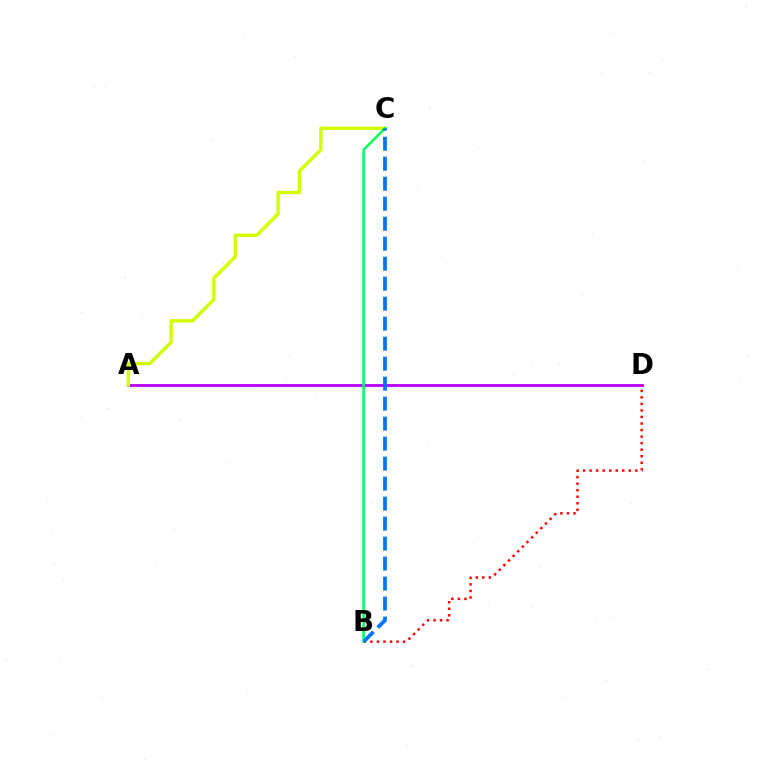{('A', 'D'): [{'color': '#b900ff', 'line_style': 'solid', 'thickness': 2.06}], ('B', 'D'): [{'color': '#ff0000', 'line_style': 'dotted', 'thickness': 1.78}], ('A', 'C'): [{'color': '#d1ff00', 'line_style': 'solid', 'thickness': 2.47}], ('B', 'C'): [{'color': '#00ff5c', 'line_style': 'solid', 'thickness': 1.82}, {'color': '#0074ff', 'line_style': 'dashed', 'thickness': 2.72}]}